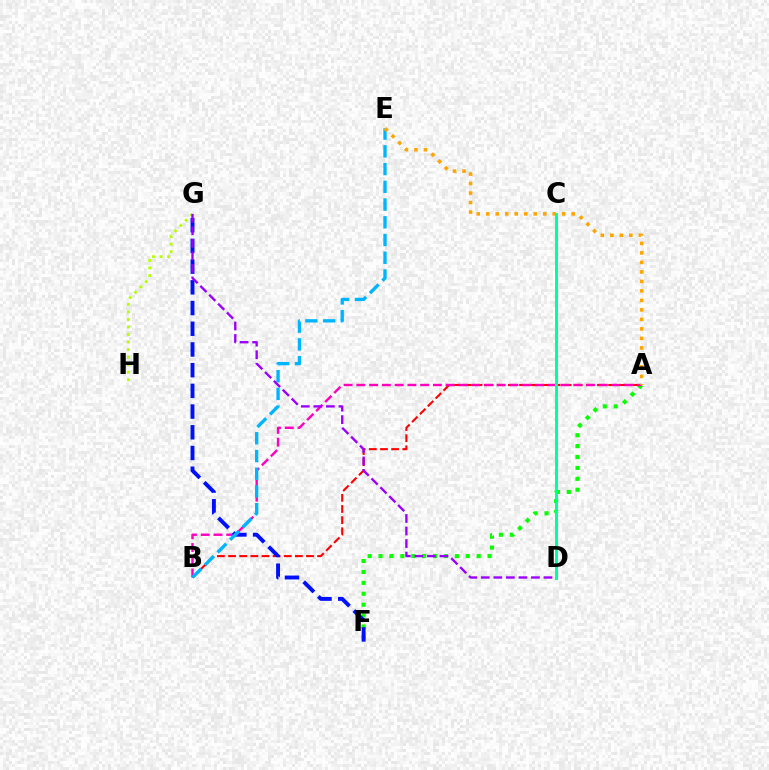{('A', 'B'): [{'color': '#ff0000', 'line_style': 'dashed', 'thickness': 1.51}, {'color': '#ff00bd', 'line_style': 'dashed', 'thickness': 1.73}], ('A', 'F'): [{'color': '#08ff00', 'line_style': 'dotted', 'thickness': 2.96}], ('C', 'D'): [{'color': '#00ff9d', 'line_style': 'solid', 'thickness': 2.14}], ('G', 'H'): [{'color': '#b3ff00', 'line_style': 'dotted', 'thickness': 2.05}], ('F', 'G'): [{'color': '#0010ff', 'line_style': 'dashed', 'thickness': 2.81}], ('B', 'E'): [{'color': '#00b5ff', 'line_style': 'dashed', 'thickness': 2.41}], ('A', 'E'): [{'color': '#ffa500', 'line_style': 'dotted', 'thickness': 2.58}], ('D', 'G'): [{'color': '#9b00ff', 'line_style': 'dashed', 'thickness': 1.7}]}